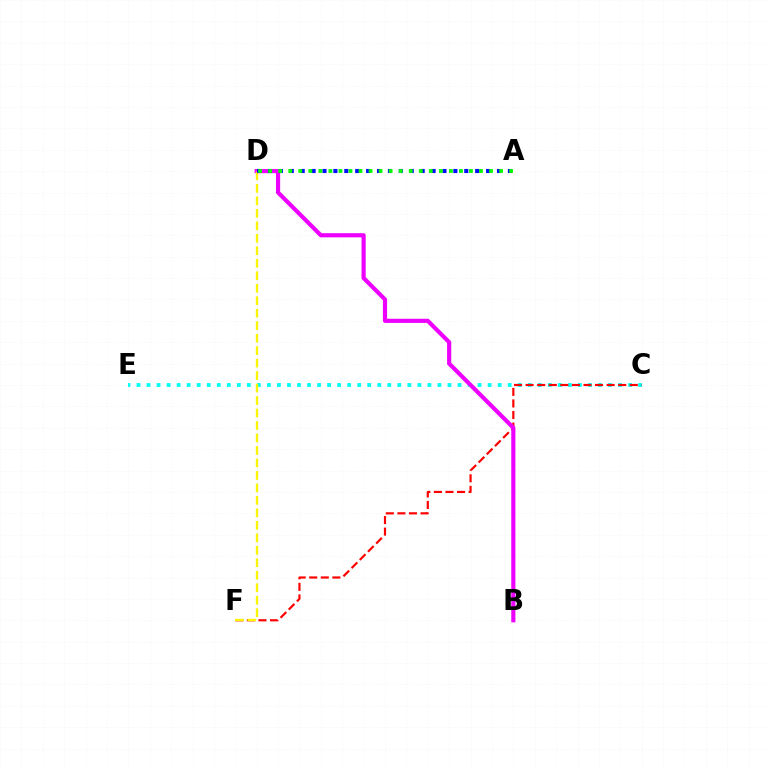{('C', 'E'): [{'color': '#00fff6', 'line_style': 'dotted', 'thickness': 2.73}], ('C', 'F'): [{'color': '#ff0000', 'line_style': 'dashed', 'thickness': 1.57}], ('B', 'D'): [{'color': '#ee00ff', 'line_style': 'solid', 'thickness': 2.99}], ('D', 'F'): [{'color': '#fcf500', 'line_style': 'dashed', 'thickness': 1.7}], ('A', 'D'): [{'color': '#0010ff', 'line_style': 'dotted', 'thickness': 2.96}, {'color': '#08ff00', 'line_style': 'dotted', 'thickness': 2.73}]}